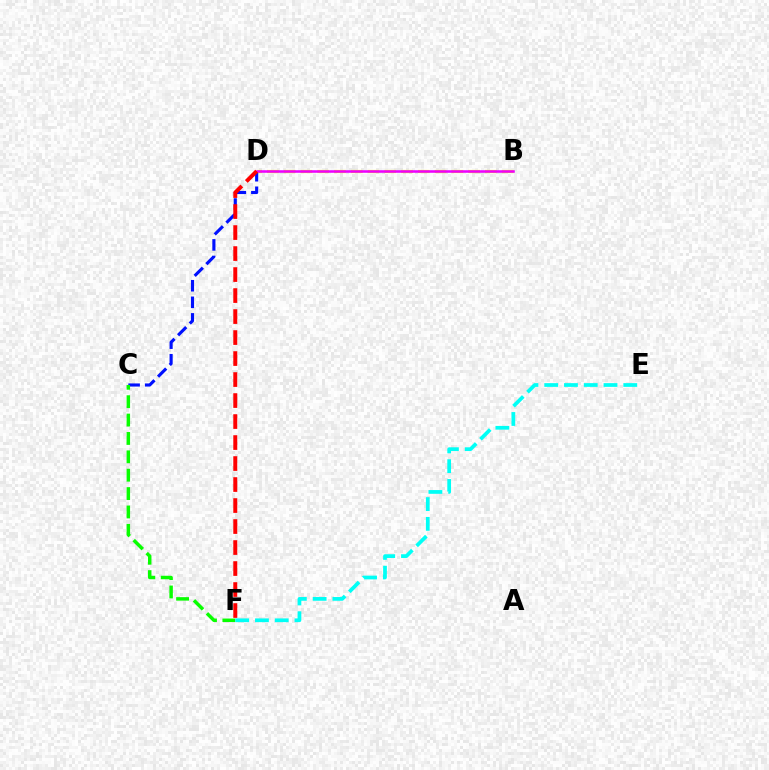{('C', 'D'): [{'color': '#0010ff', 'line_style': 'dashed', 'thickness': 2.25}], ('B', 'D'): [{'color': '#fcf500', 'line_style': 'dashed', 'thickness': 2.28}, {'color': '#ee00ff', 'line_style': 'solid', 'thickness': 1.84}], ('C', 'F'): [{'color': '#08ff00', 'line_style': 'dashed', 'thickness': 2.5}], ('E', 'F'): [{'color': '#00fff6', 'line_style': 'dashed', 'thickness': 2.69}], ('D', 'F'): [{'color': '#ff0000', 'line_style': 'dashed', 'thickness': 2.85}]}